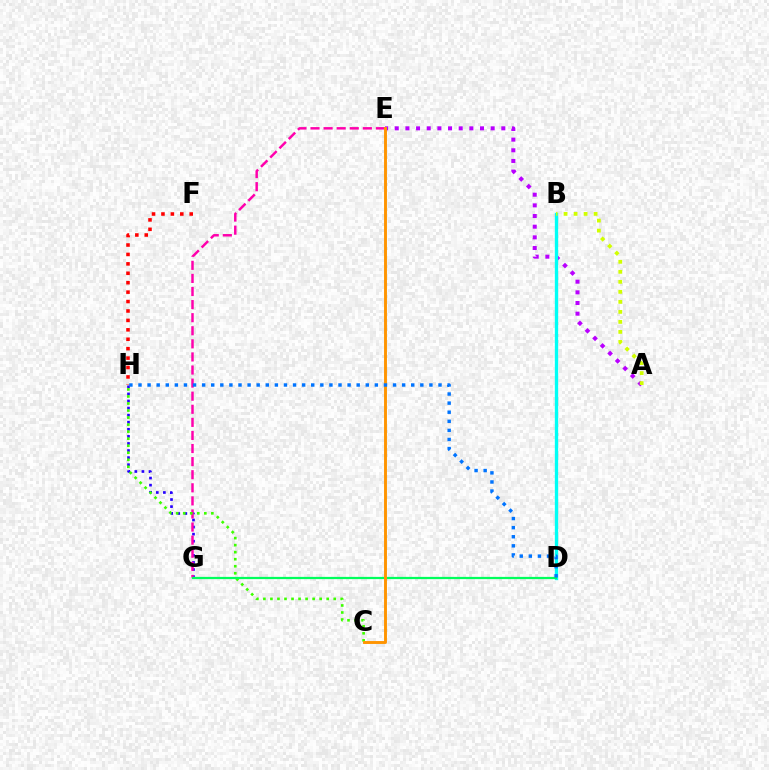{('G', 'H'): [{'color': '#2500ff', 'line_style': 'dotted', 'thickness': 1.92}], ('E', 'G'): [{'color': '#ff00ac', 'line_style': 'dashed', 'thickness': 1.78}], ('A', 'E'): [{'color': '#b900ff', 'line_style': 'dotted', 'thickness': 2.9}], ('B', 'D'): [{'color': '#00fff6', 'line_style': 'solid', 'thickness': 2.4}], ('C', 'H'): [{'color': '#3dff00', 'line_style': 'dotted', 'thickness': 1.91}], ('D', 'G'): [{'color': '#00ff5c', 'line_style': 'solid', 'thickness': 1.61}], ('F', 'H'): [{'color': '#ff0000', 'line_style': 'dotted', 'thickness': 2.56}], ('C', 'E'): [{'color': '#ff9400', 'line_style': 'solid', 'thickness': 2.09}], ('A', 'B'): [{'color': '#d1ff00', 'line_style': 'dotted', 'thickness': 2.72}], ('D', 'H'): [{'color': '#0074ff', 'line_style': 'dotted', 'thickness': 2.47}]}